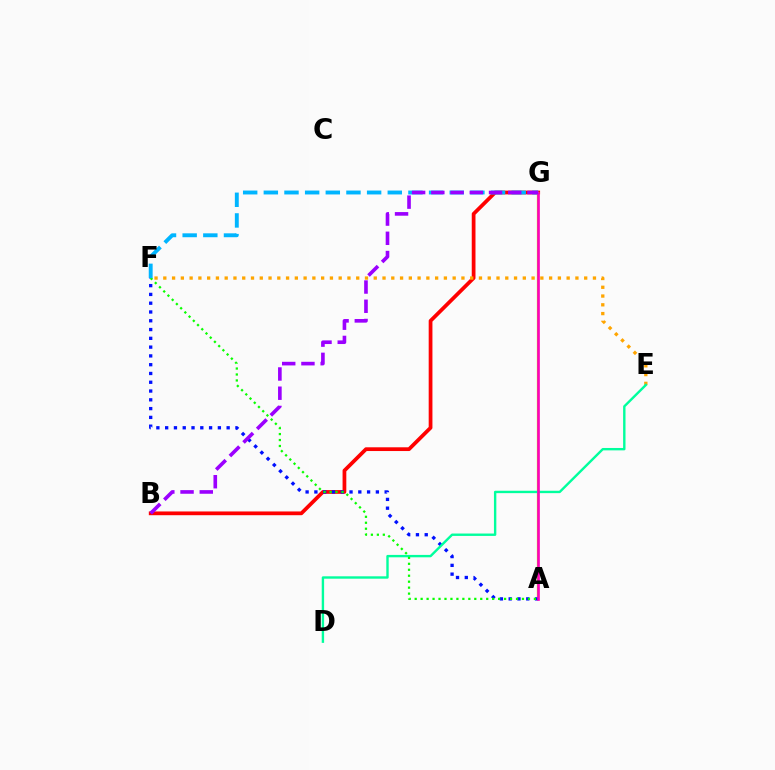{('B', 'G'): [{'color': '#ff0000', 'line_style': 'solid', 'thickness': 2.7}, {'color': '#9b00ff', 'line_style': 'dashed', 'thickness': 2.61}], ('E', 'F'): [{'color': '#ffa500', 'line_style': 'dotted', 'thickness': 2.38}], ('A', 'G'): [{'color': '#b3ff00', 'line_style': 'solid', 'thickness': 1.66}, {'color': '#ff00bd', 'line_style': 'solid', 'thickness': 1.91}], ('A', 'F'): [{'color': '#0010ff', 'line_style': 'dotted', 'thickness': 2.39}, {'color': '#08ff00', 'line_style': 'dotted', 'thickness': 1.62}], ('D', 'E'): [{'color': '#00ff9d', 'line_style': 'solid', 'thickness': 1.72}], ('F', 'G'): [{'color': '#00b5ff', 'line_style': 'dashed', 'thickness': 2.81}]}